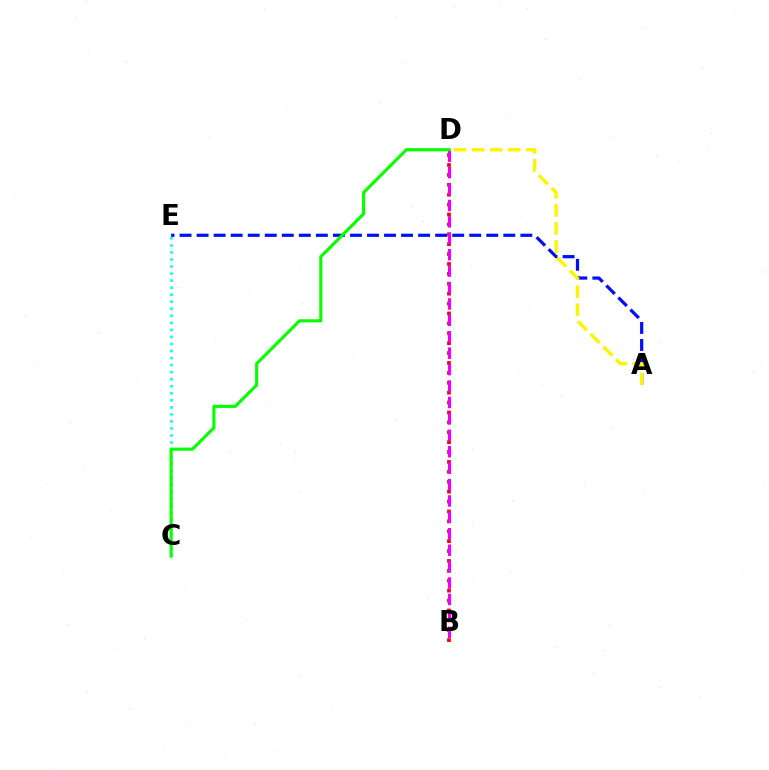{('A', 'E'): [{'color': '#0010ff', 'line_style': 'dashed', 'thickness': 2.31}], ('B', 'D'): [{'color': '#ff0000', 'line_style': 'dotted', 'thickness': 2.69}, {'color': '#ee00ff', 'line_style': 'dashed', 'thickness': 2.23}], ('C', 'E'): [{'color': '#00fff6', 'line_style': 'dotted', 'thickness': 1.91}], ('C', 'D'): [{'color': '#08ff00', 'line_style': 'solid', 'thickness': 2.26}], ('A', 'D'): [{'color': '#fcf500', 'line_style': 'dashed', 'thickness': 2.45}]}